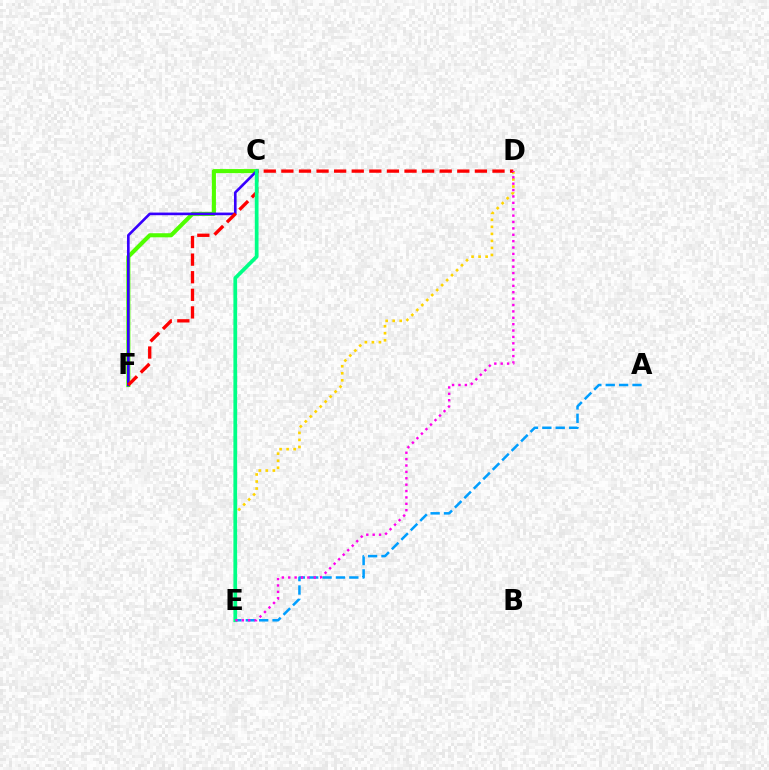{('C', 'F'): [{'color': '#4fff00', 'line_style': 'solid', 'thickness': 2.94}, {'color': '#3700ff', 'line_style': 'solid', 'thickness': 1.89}], ('A', 'E'): [{'color': '#009eff', 'line_style': 'dashed', 'thickness': 1.82}], ('D', 'E'): [{'color': '#ffd500', 'line_style': 'dotted', 'thickness': 1.91}, {'color': '#ff00ed', 'line_style': 'dotted', 'thickness': 1.73}], ('D', 'F'): [{'color': '#ff0000', 'line_style': 'dashed', 'thickness': 2.39}], ('C', 'E'): [{'color': '#00ff86', 'line_style': 'solid', 'thickness': 2.7}]}